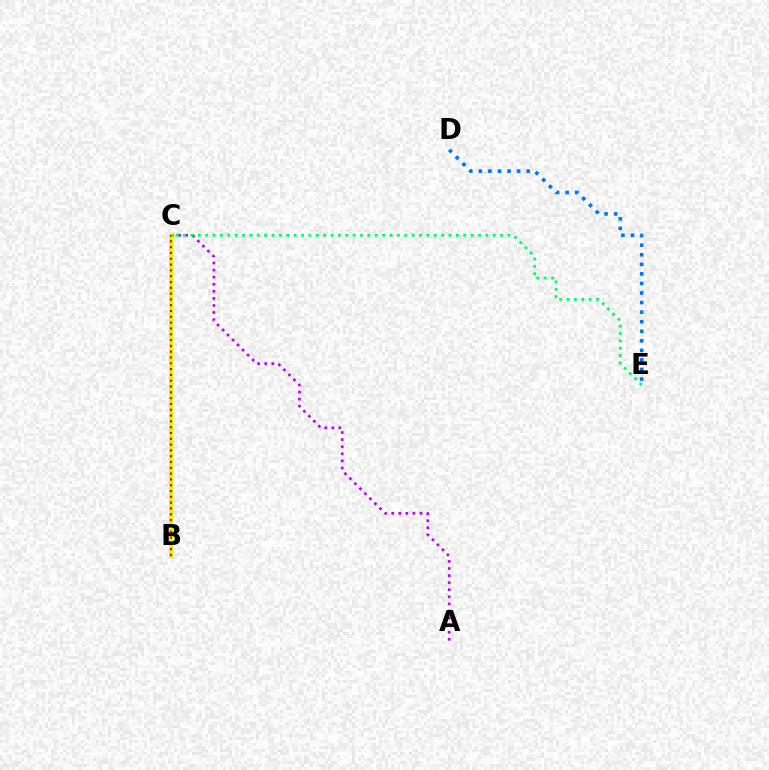{('A', 'C'): [{'color': '#b900ff', 'line_style': 'dotted', 'thickness': 1.92}], ('D', 'E'): [{'color': '#0074ff', 'line_style': 'dotted', 'thickness': 2.6}], ('B', 'C'): [{'color': '#d1ff00', 'line_style': 'solid', 'thickness': 2.84}, {'color': '#ff0000', 'line_style': 'dotted', 'thickness': 1.58}], ('C', 'E'): [{'color': '#00ff5c', 'line_style': 'dotted', 'thickness': 2.0}]}